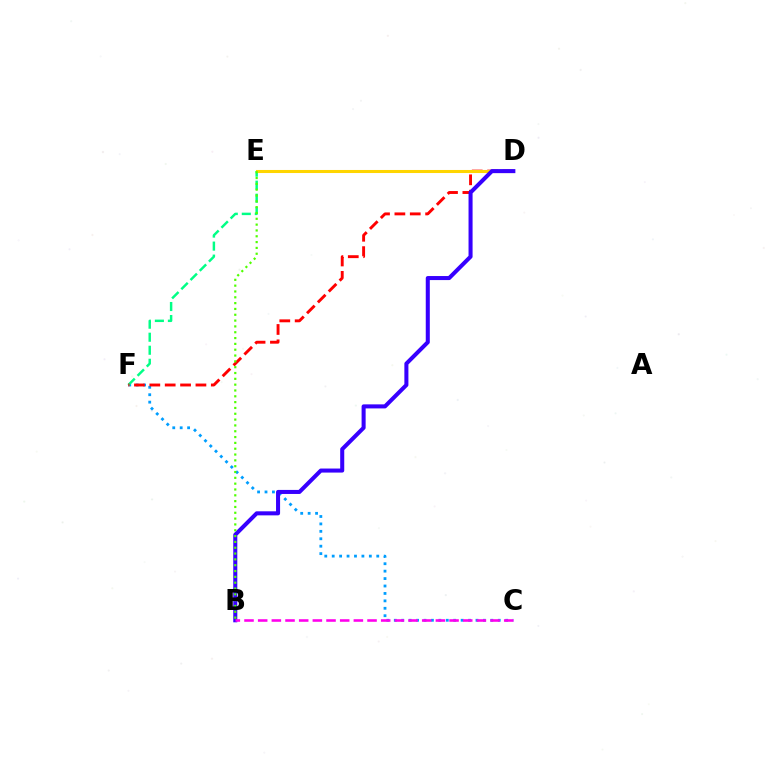{('C', 'F'): [{'color': '#009eff', 'line_style': 'dotted', 'thickness': 2.02}], ('E', 'F'): [{'color': '#00ff86', 'line_style': 'dashed', 'thickness': 1.77}], ('D', 'F'): [{'color': '#ff0000', 'line_style': 'dashed', 'thickness': 2.09}], ('D', 'E'): [{'color': '#ffd500', 'line_style': 'solid', 'thickness': 2.2}], ('B', 'D'): [{'color': '#3700ff', 'line_style': 'solid', 'thickness': 2.91}], ('B', 'C'): [{'color': '#ff00ed', 'line_style': 'dashed', 'thickness': 1.86}], ('B', 'E'): [{'color': '#4fff00', 'line_style': 'dotted', 'thickness': 1.58}]}